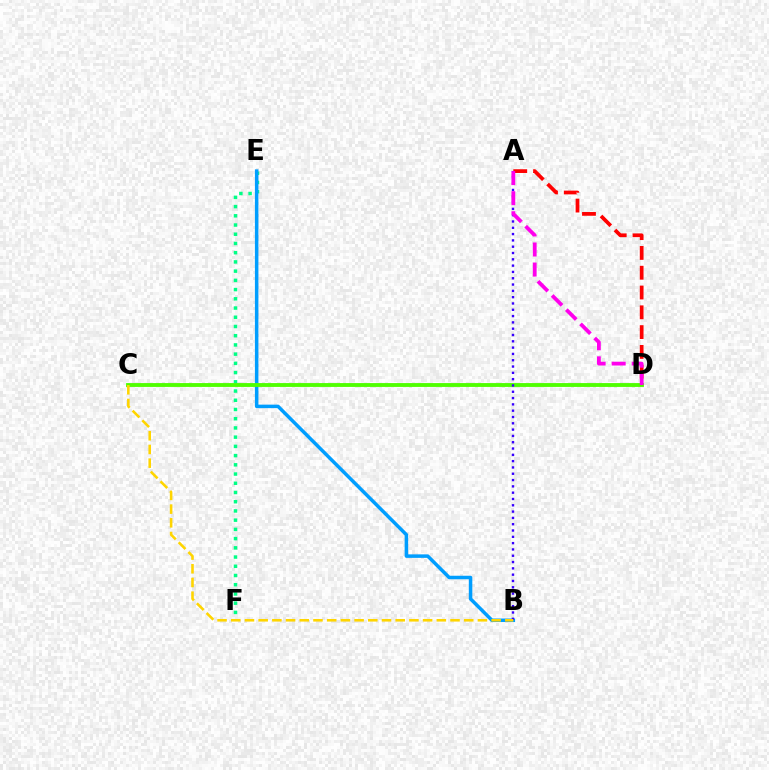{('E', 'F'): [{'color': '#00ff86', 'line_style': 'dotted', 'thickness': 2.51}], ('B', 'E'): [{'color': '#009eff', 'line_style': 'solid', 'thickness': 2.52}], ('A', 'D'): [{'color': '#ff0000', 'line_style': 'dashed', 'thickness': 2.69}, {'color': '#ff00ed', 'line_style': 'dashed', 'thickness': 2.73}], ('C', 'D'): [{'color': '#4fff00', 'line_style': 'solid', 'thickness': 2.77}], ('A', 'B'): [{'color': '#3700ff', 'line_style': 'dotted', 'thickness': 1.71}], ('B', 'C'): [{'color': '#ffd500', 'line_style': 'dashed', 'thickness': 1.86}]}